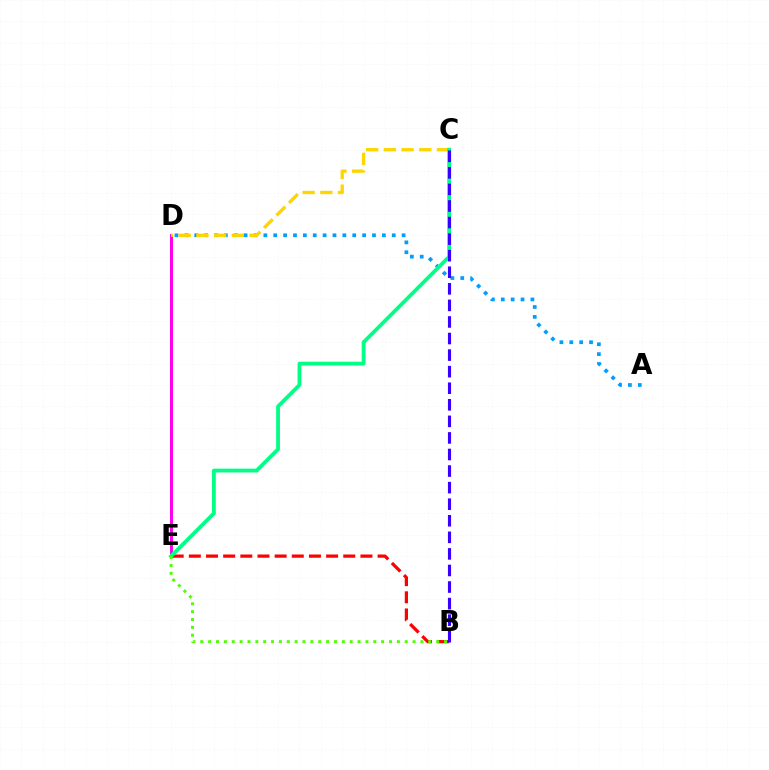{('D', 'E'): [{'color': '#ff00ed', 'line_style': 'solid', 'thickness': 2.14}], ('B', 'E'): [{'color': '#ff0000', 'line_style': 'dashed', 'thickness': 2.33}, {'color': '#4fff00', 'line_style': 'dotted', 'thickness': 2.14}], ('A', 'D'): [{'color': '#009eff', 'line_style': 'dotted', 'thickness': 2.68}], ('C', 'D'): [{'color': '#ffd500', 'line_style': 'dashed', 'thickness': 2.41}], ('C', 'E'): [{'color': '#00ff86', 'line_style': 'solid', 'thickness': 2.74}], ('B', 'C'): [{'color': '#3700ff', 'line_style': 'dashed', 'thickness': 2.25}]}